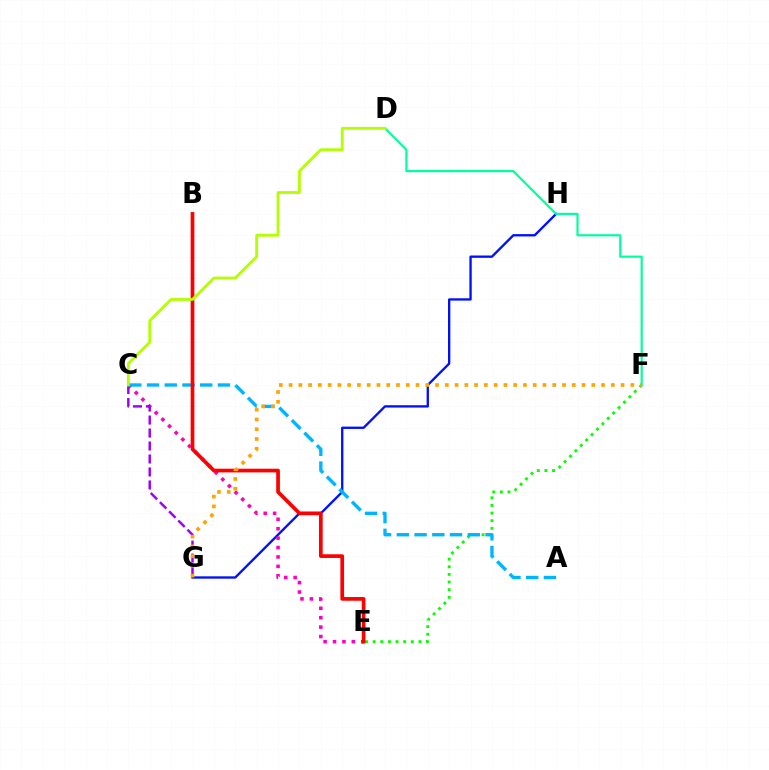{('G', 'H'): [{'color': '#0010ff', 'line_style': 'solid', 'thickness': 1.68}], ('C', 'E'): [{'color': '#ff00bd', 'line_style': 'dotted', 'thickness': 2.56}], ('E', 'F'): [{'color': '#08ff00', 'line_style': 'dotted', 'thickness': 2.07}], ('A', 'C'): [{'color': '#00b5ff', 'line_style': 'dashed', 'thickness': 2.41}], ('B', 'E'): [{'color': '#ff0000', 'line_style': 'solid', 'thickness': 2.67}], ('D', 'F'): [{'color': '#00ff9d', 'line_style': 'solid', 'thickness': 1.57}], ('C', 'G'): [{'color': '#9b00ff', 'line_style': 'dashed', 'thickness': 1.76}], ('C', 'D'): [{'color': '#b3ff00', 'line_style': 'solid', 'thickness': 2.03}], ('F', 'G'): [{'color': '#ffa500', 'line_style': 'dotted', 'thickness': 2.65}]}